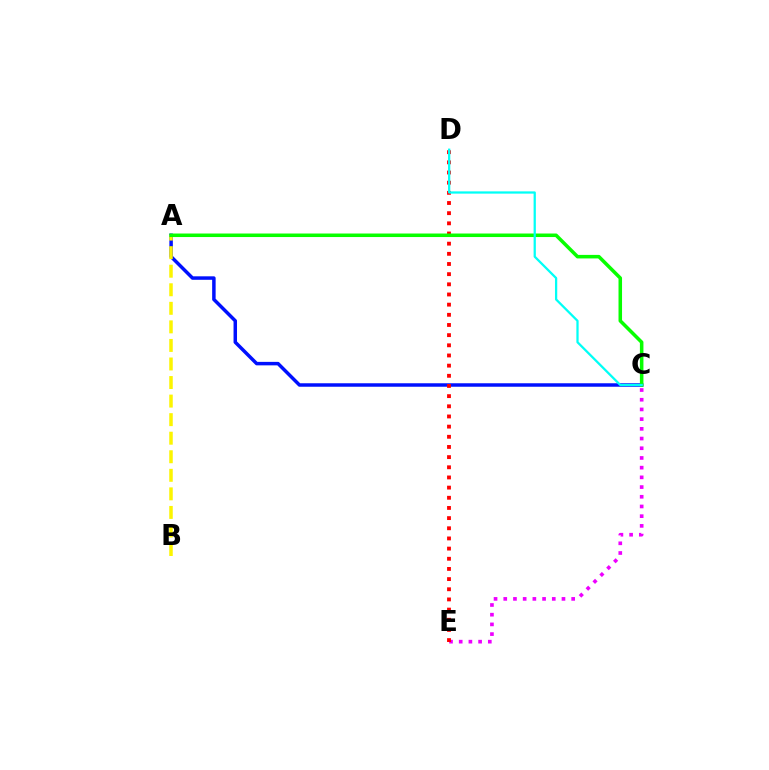{('A', 'C'): [{'color': '#0010ff', 'line_style': 'solid', 'thickness': 2.5}, {'color': '#08ff00', 'line_style': 'solid', 'thickness': 2.54}], ('C', 'E'): [{'color': '#ee00ff', 'line_style': 'dotted', 'thickness': 2.64}], ('A', 'B'): [{'color': '#fcf500', 'line_style': 'dashed', 'thickness': 2.52}], ('D', 'E'): [{'color': '#ff0000', 'line_style': 'dotted', 'thickness': 2.76}], ('C', 'D'): [{'color': '#00fff6', 'line_style': 'solid', 'thickness': 1.63}]}